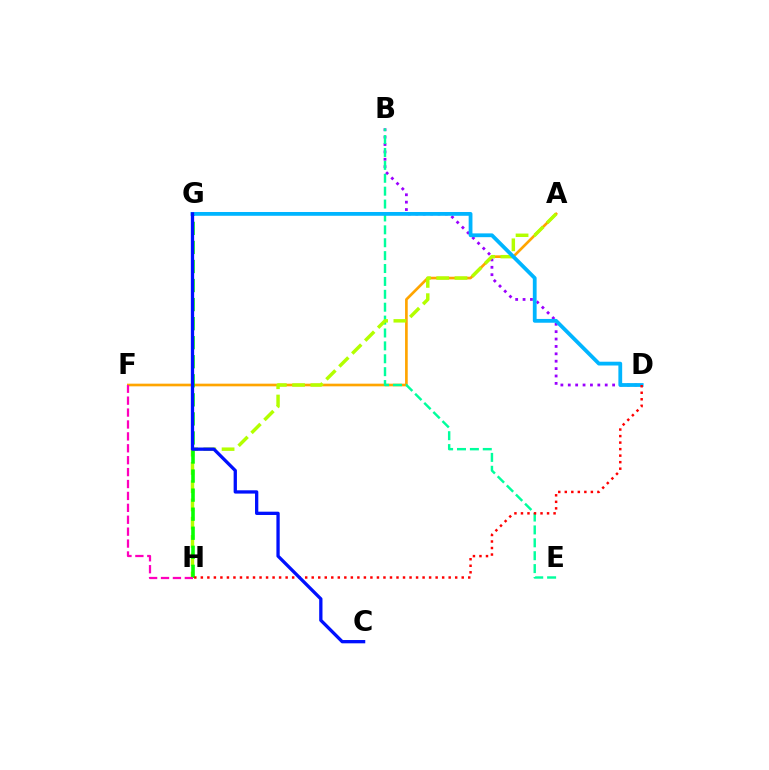{('B', 'D'): [{'color': '#9b00ff', 'line_style': 'dotted', 'thickness': 2.01}], ('A', 'F'): [{'color': '#ffa500', 'line_style': 'solid', 'thickness': 1.92}], ('B', 'E'): [{'color': '#00ff9d', 'line_style': 'dashed', 'thickness': 1.75}], ('A', 'H'): [{'color': '#b3ff00', 'line_style': 'dashed', 'thickness': 2.48}], ('G', 'H'): [{'color': '#08ff00', 'line_style': 'dashed', 'thickness': 2.59}], ('D', 'G'): [{'color': '#00b5ff', 'line_style': 'solid', 'thickness': 2.73}], ('D', 'H'): [{'color': '#ff0000', 'line_style': 'dotted', 'thickness': 1.77}], ('C', 'G'): [{'color': '#0010ff', 'line_style': 'solid', 'thickness': 2.37}], ('F', 'H'): [{'color': '#ff00bd', 'line_style': 'dashed', 'thickness': 1.62}]}